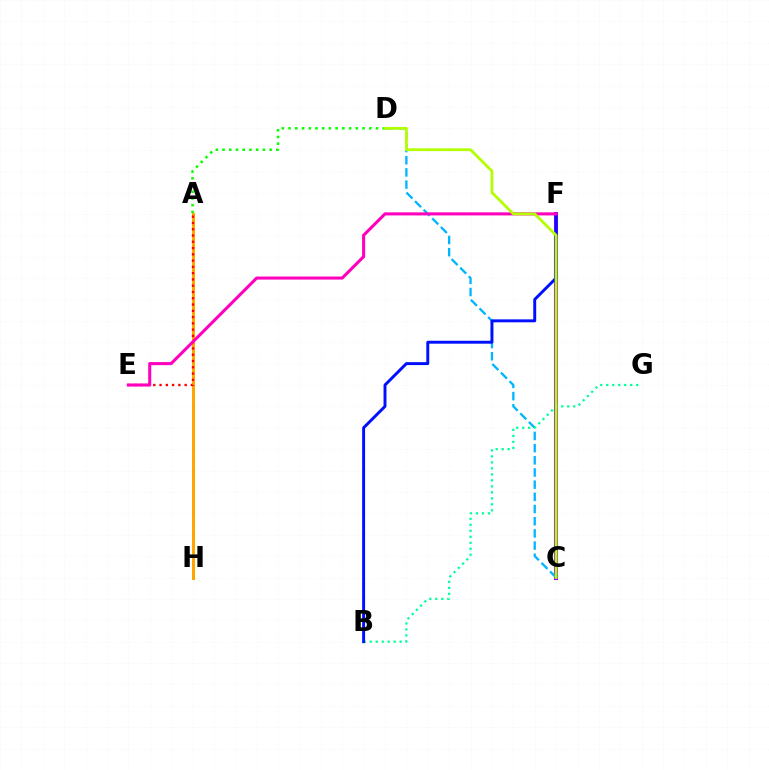{('C', 'F'): [{'color': '#9b00ff', 'line_style': 'solid', 'thickness': 2.93}], ('A', 'H'): [{'color': '#ffa500', 'line_style': 'solid', 'thickness': 2.16}], ('C', 'D'): [{'color': '#00b5ff', 'line_style': 'dashed', 'thickness': 1.65}, {'color': '#b3ff00', 'line_style': 'solid', 'thickness': 2.01}], ('B', 'G'): [{'color': '#00ff9d', 'line_style': 'dotted', 'thickness': 1.63}], ('A', 'E'): [{'color': '#ff0000', 'line_style': 'dotted', 'thickness': 1.7}], ('B', 'F'): [{'color': '#0010ff', 'line_style': 'solid', 'thickness': 2.11}], ('E', 'F'): [{'color': '#ff00bd', 'line_style': 'solid', 'thickness': 2.2}], ('A', 'D'): [{'color': '#08ff00', 'line_style': 'dotted', 'thickness': 1.83}]}